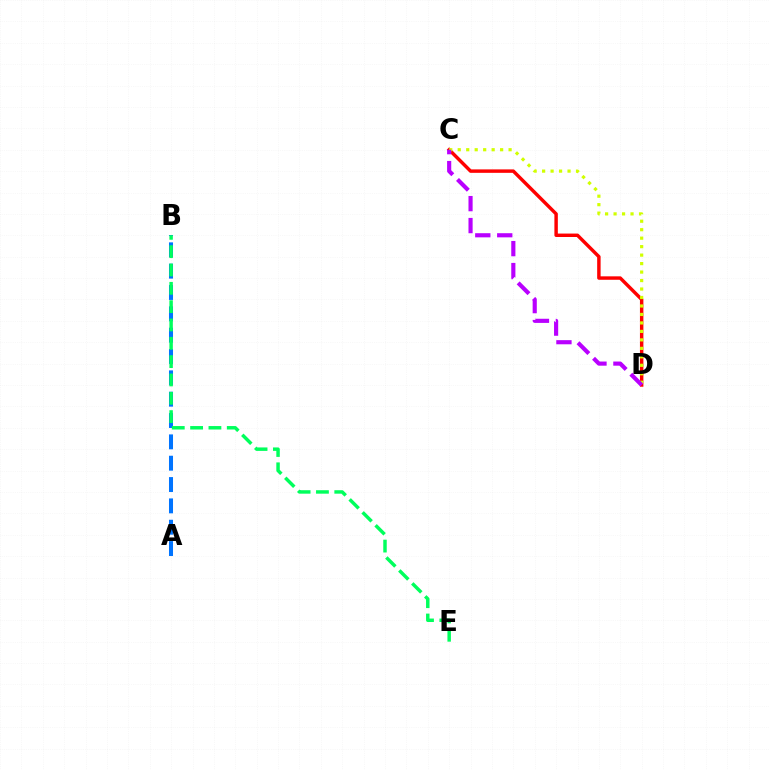{('C', 'D'): [{'color': '#ff0000', 'line_style': 'solid', 'thickness': 2.48}, {'color': '#d1ff00', 'line_style': 'dotted', 'thickness': 2.3}, {'color': '#b900ff', 'line_style': 'dashed', 'thickness': 2.98}], ('A', 'B'): [{'color': '#0074ff', 'line_style': 'dashed', 'thickness': 2.9}], ('B', 'E'): [{'color': '#00ff5c', 'line_style': 'dashed', 'thickness': 2.49}]}